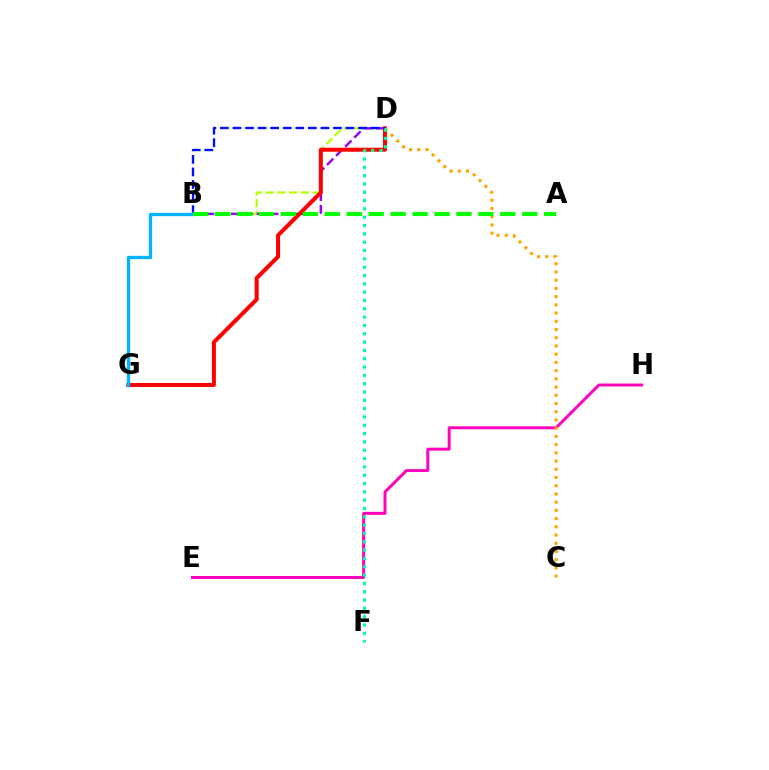{('B', 'D'): [{'color': '#b3ff00', 'line_style': 'dashed', 'thickness': 1.6}, {'color': '#9b00ff', 'line_style': 'dashed', 'thickness': 1.74}, {'color': '#0010ff', 'line_style': 'dashed', 'thickness': 1.71}], ('D', 'G'): [{'color': '#ff0000', 'line_style': 'solid', 'thickness': 2.9}], ('E', 'H'): [{'color': '#ff00bd', 'line_style': 'solid', 'thickness': 2.13}], ('B', 'G'): [{'color': '#00b5ff', 'line_style': 'solid', 'thickness': 2.37}], ('C', 'D'): [{'color': '#ffa500', 'line_style': 'dotted', 'thickness': 2.23}], ('A', 'B'): [{'color': '#08ff00', 'line_style': 'dashed', 'thickness': 2.98}], ('D', 'F'): [{'color': '#00ff9d', 'line_style': 'dotted', 'thickness': 2.26}]}